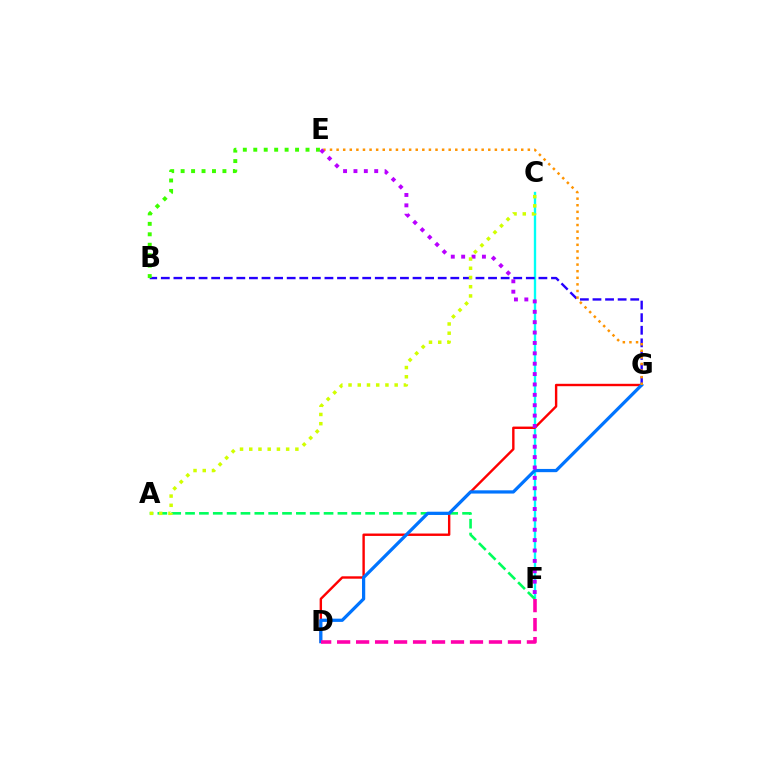{('C', 'F'): [{'color': '#00fff6', 'line_style': 'solid', 'thickness': 1.69}], ('D', 'G'): [{'color': '#ff0000', 'line_style': 'solid', 'thickness': 1.73}, {'color': '#0074ff', 'line_style': 'solid', 'thickness': 2.33}], ('B', 'G'): [{'color': '#2500ff', 'line_style': 'dashed', 'thickness': 1.71}], ('B', 'E'): [{'color': '#3dff00', 'line_style': 'dotted', 'thickness': 2.84}], ('A', 'F'): [{'color': '#00ff5c', 'line_style': 'dashed', 'thickness': 1.88}], ('E', 'G'): [{'color': '#ff9400', 'line_style': 'dotted', 'thickness': 1.79}], ('E', 'F'): [{'color': '#b900ff', 'line_style': 'dotted', 'thickness': 2.82}], ('A', 'C'): [{'color': '#d1ff00', 'line_style': 'dotted', 'thickness': 2.51}], ('D', 'F'): [{'color': '#ff00ac', 'line_style': 'dashed', 'thickness': 2.58}]}